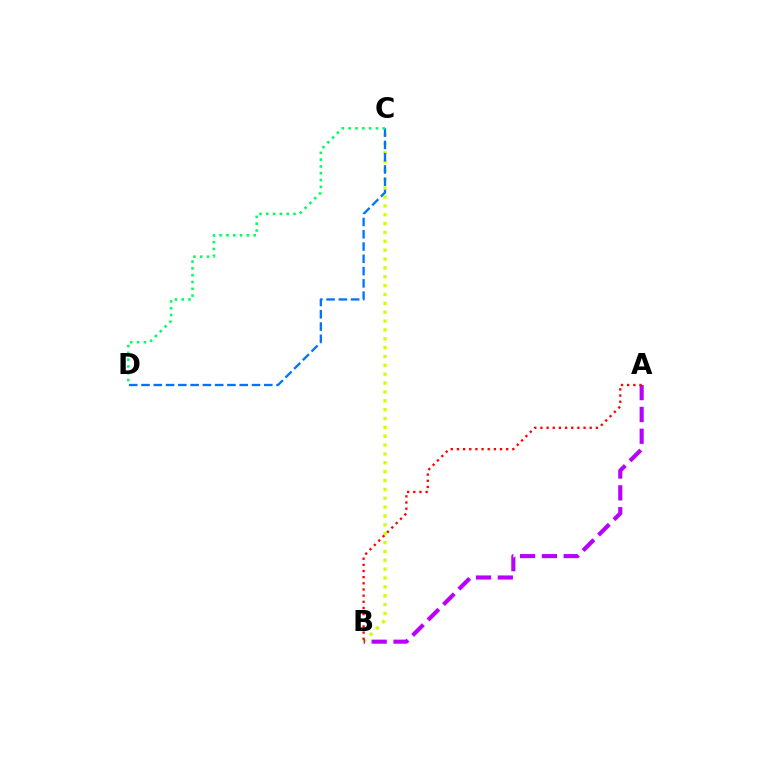{('B', 'C'): [{'color': '#d1ff00', 'line_style': 'dotted', 'thickness': 2.41}], ('C', 'D'): [{'color': '#0074ff', 'line_style': 'dashed', 'thickness': 1.67}, {'color': '#00ff5c', 'line_style': 'dotted', 'thickness': 1.85}], ('A', 'B'): [{'color': '#b900ff', 'line_style': 'dashed', 'thickness': 2.96}, {'color': '#ff0000', 'line_style': 'dotted', 'thickness': 1.67}]}